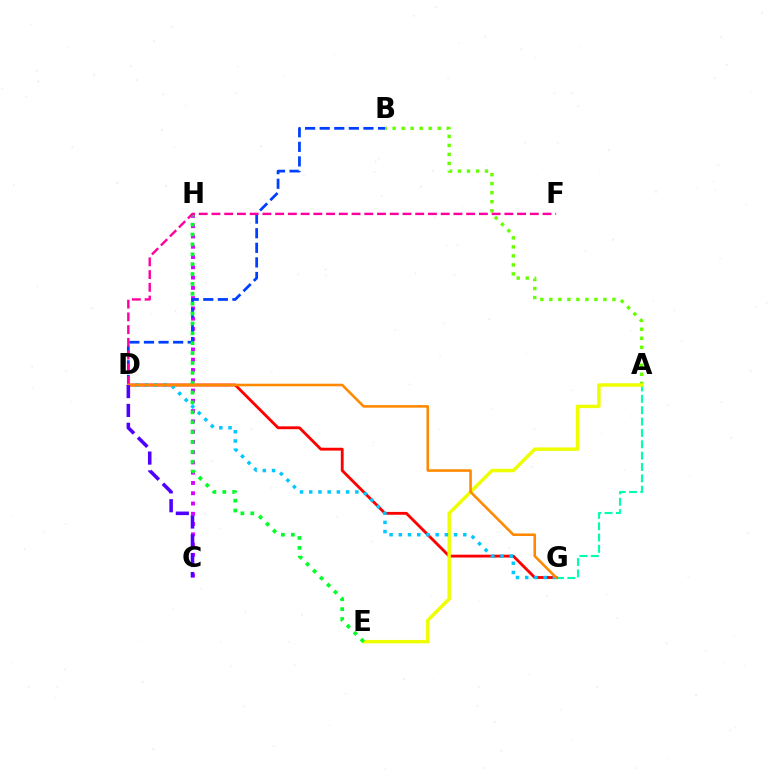{('C', 'H'): [{'color': '#d600ff', 'line_style': 'dotted', 'thickness': 2.79}], ('B', 'D'): [{'color': '#003fff', 'line_style': 'dashed', 'thickness': 1.98}], ('A', 'G'): [{'color': '#00ffaf', 'line_style': 'dashed', 'thickness': 1.54}], ('A', 'B'): [{'color': '#66ff00', 'line_style': 'dotted', 'thickness': 2.45}], ('D', 'G'): [{'color': '#ff0000', 'line_style': 'solid', 'thickness': 2.05}, {'color': '#00c7ff', 'line_style': 'dotted', 'thickness': 2.5}, {'color': '#ff8800', 'line_style': 'solid', 'thickness': 1.86}], ('A', 'E'): [{'color': '#eeff00', 'line_style': 'solid', 'thickness': 2.47}], ('E', 'H'): [{'color': '#00ff27', 'line_style': 'dotted', 'thickness': 2.68}], ('D', 'F'): [{'color': '#ff00a0', 'line_style': 'dashed', 'thickness': 1.73}], ('C', 'D'): [{'color': '#4f00ff', 'line_style': 'dashed', 'thickness': 2.56}]}